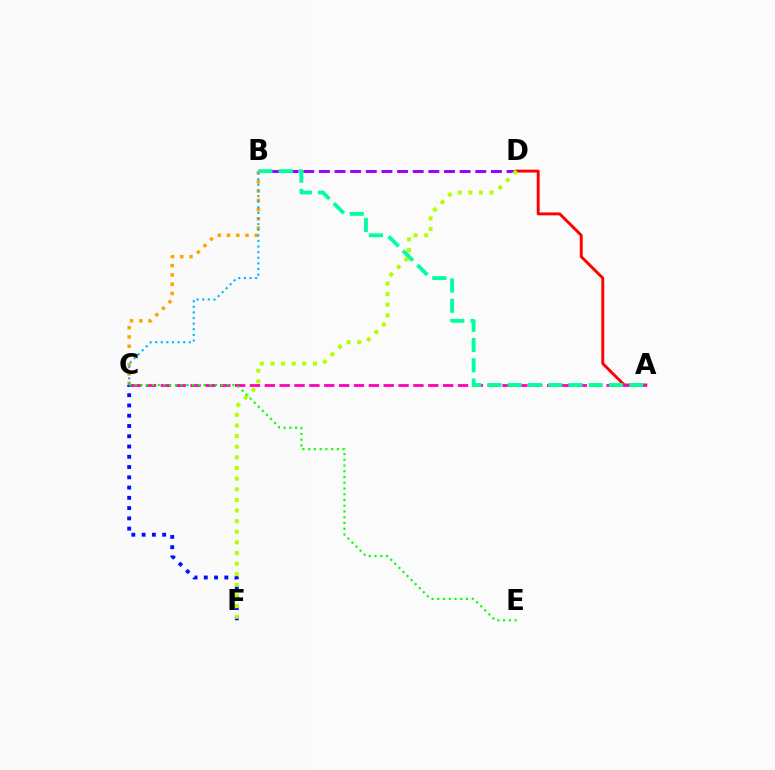{('B', 'D'): [{'color': '#9b00ff', 'line_style': 'dashed', 'thickness': 2.12}], ('C', 'F'): [{'color': '#0010ff', 'line_style': 'dotted', 'thickness': 2.79}], ('B', 'C'): [{'color': '#ffa500', 'line_style': 'dotted', 'thickness': 2.51}, {'color': '#00b5ff', 'line_style': 'dotted', 'thickness': 1.53}], ('A', 'D'): [{'color': '#ff0000', 'line_style': 'solid', 'thickness': 2.1}], ('A', 'C'): [{'color': '#ff00bd', 'line_style': 'dashed', 'thickness': 2.02}], ('A', 'B'): [{'color': '#00ff9d', 'line_style': 'dashed', 'thickness': 2.75}], ('D', 'F'): [{'color': '#b3ff00', 'line_style': 'dotted', 'thickness': 2.89}], ('C', 'E'): [{'color': '#08ff00', 'line_style': 'dotted', 'thickness': 1.56}]}